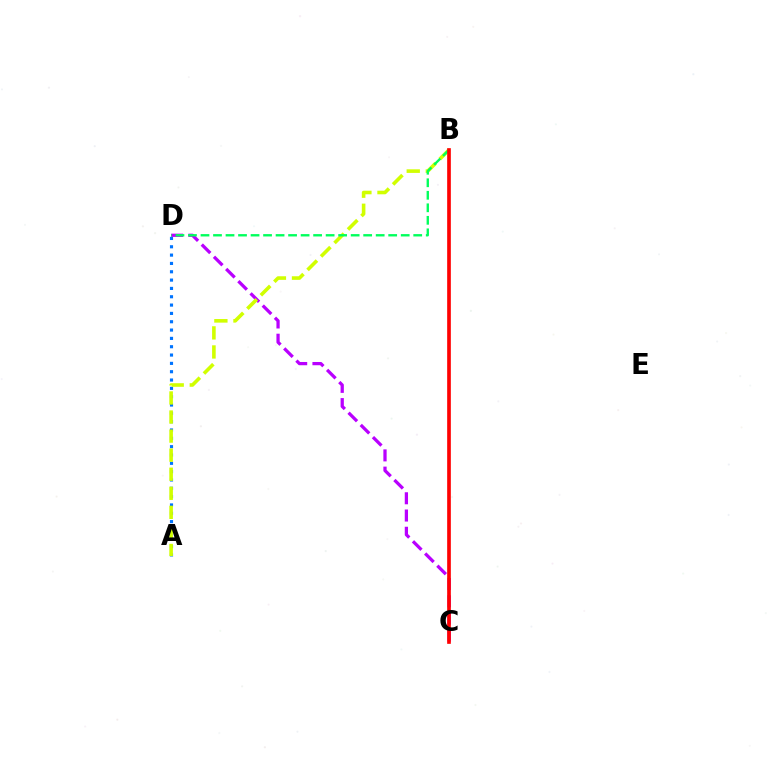{('A', 'D'): [{'color': '#0074ff', 'line_style': 'dotted', 'thickness': 2.26}], ('C', 'D'): [{'color': '#b900ff', 'line_style': 'dashed', 'thickness': 2.34}], ('A', 'B'): [{'color': '#d1ff00', 'line_style': 'dashed', 'thickness': 2.59}], ('B', 'D'): [{'color': '#00ff5c', 'line_style': 'dashed', 'thickness': 1.7}], ('B', 'C'): [{'color': '#ff0000', 'line_style': 'solid', 'thickness': 2.64}]}